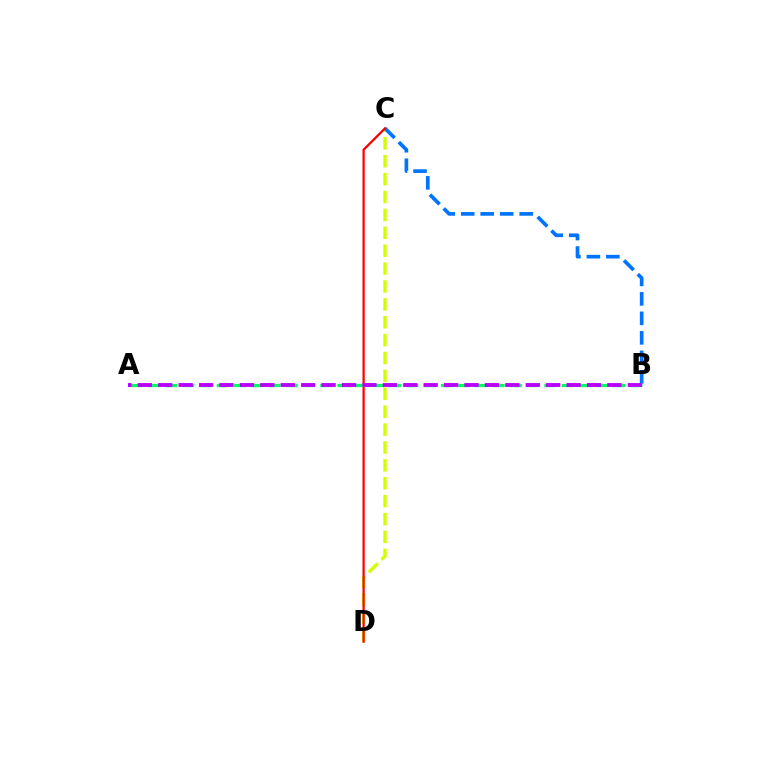{('C', 'D'): [{'color': '#d1ff00', 'line_style': 'dashed', 'thickness': 2.43}, {'color': '#ff0000', 'line_style': 'solid', 'thickness': 1.62}], ('B', 'C'): [{'color': '#0074ff', 'line_style': 'dashed', 'thickness': 2.65}], ('A', 'B'): [{'color': '#00ff5c', 'line_style': 'dashed', 'thickness': 2.34}, {'color': '#b900ff', 'line_style': 'dashed', 'thickness': 2.77}]}